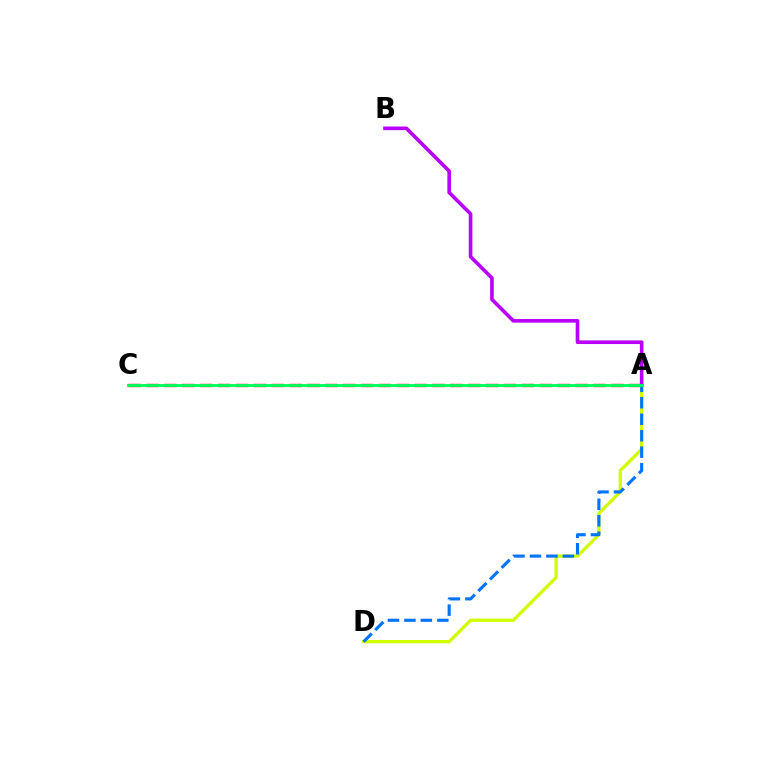{('A', 'C'): [{'color': '#ff0000', 'line_style': 'dashed', 'thickness': 2.43}, {'color': '#00ff5c', 'line_style': 'solid', 'thickness': 2.09}], ('A', 'D'): [{'color': '#d1ff00', 'line_style': 'solid', 'thickness': 2.36}, {'color': '#0074ff', 'line_style': 'dashed', 'thickness': 2.24}], ('A', 'B'): [{'color': '#b900ff', 'line_style': 'solid', 'thickness': 2.61}]}